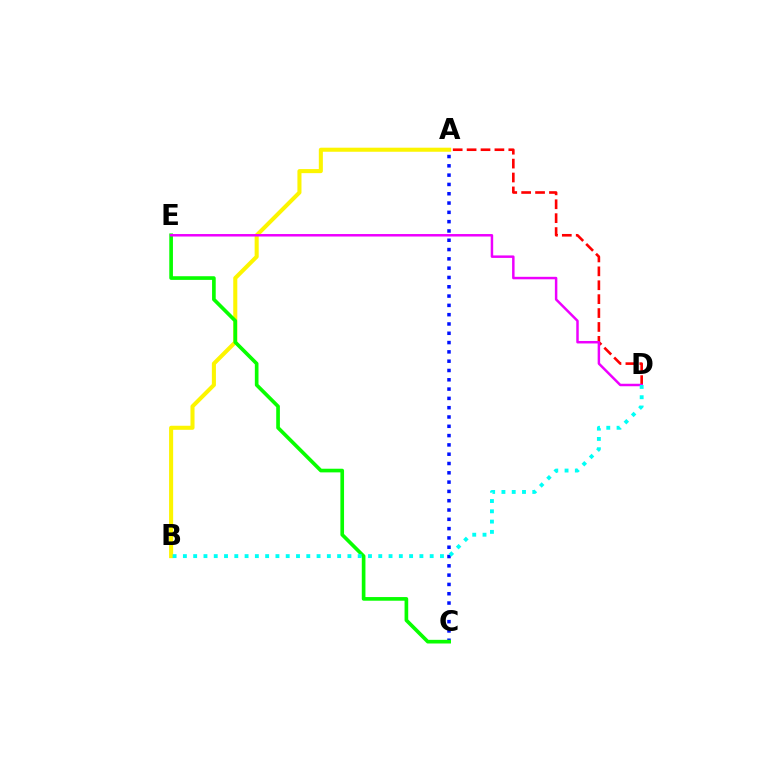{('A', 'B'): [{'color': '#fcf500', 'line_style': 'solid', 'thickness': 2.92}], ('A', 'D'): [{'color': '#ff0000', 'line_style': 'dashed', 'thickness': 1.89}], ('A', 'C'): [{'color': '#0010ff', 'line_style': 'dotted', 'thickness': 2.53}], ('C', 'E'): [{'color': '#08ff00', 'line_style': 'solid', 'thickness': 2.63}], ('D', 'E'): [{'color': '#ee00ff', 'line_style': 'solid', 'thickness': 1.79}], ('B', 'D'): [{'color': '#00fff6', 'line_style': 'dotted', 'thickness': 2.79}]}